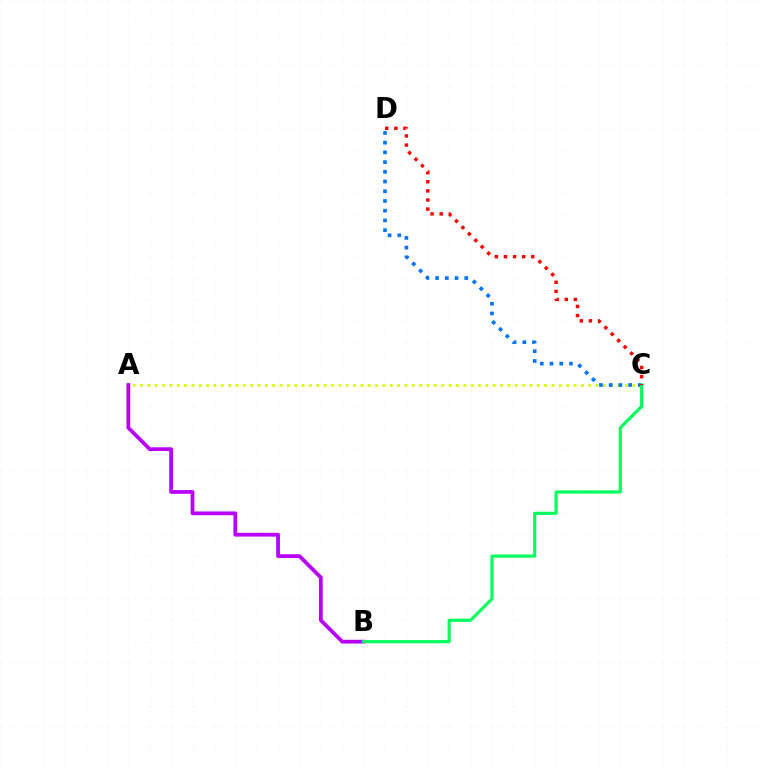{('A', 'C'): [{'color': '#d1ff00', 'line_style': 'dotted', 'thickness': 2.0}], ('C', 'D'): [{'color': '#0074ff', 'line_style': 'dotted', 'thickness': 2.64}, {'color': '#ff0000', 'line_style': 'dotted', 'thickness': 2.47}], ('A', 'B'): [{'color': '#b900ff', 'line_style': 'solid', 'thickness': 2.71}], ('B', 'C'): [{'color': '#00ff5c', 'line_style': 'solid', 'thickness': 2.27}]}